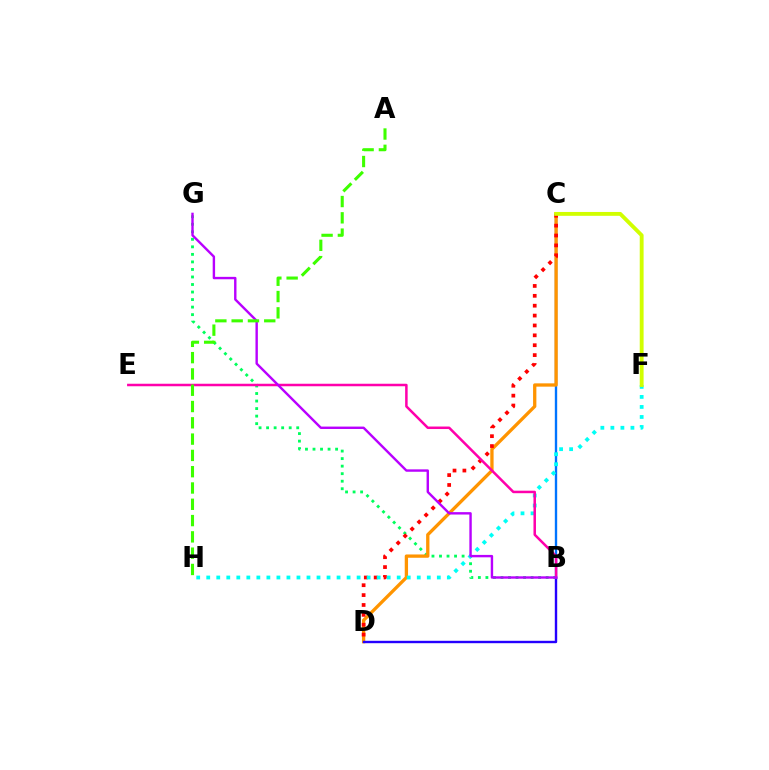{('B', 'C'): [{'color': '#0074ff', 'line_style': 'solid', 'thickness': 1.7}], ('B', 'G'): [{'color': '#00ff5c', 'line_style': 'dotted', 'thickness': 2.05}, {'color': '#b900ff', 'line_style': 'solid', 'thickness': 1.73}], ('C', 'D'): [{'color': '#ff9400', 'line_style': 'solid', 'thickness': 2.38}, {'color': '#ff0000', 'line_style': 'dotted', 'thickness': 2.68}], ('B', 'D'): [{'color': '#2500ff', 'line_style': 'solid', 'thickness': 1.73}], ('F', 'H'): [{'color': '#00fff6', 'line_style': 'dotted', 'thickness': 2.72}], ('B', 'E'): [{'color': '#ff00ac', 'line_style': 'solid', 'thickness': 1.81}], ('C', 'F'): [{'color': '#d1ff00', 'line_style': 'solid', 'thickness': 2.78}], ('A', 'H'): [{'color': '#3dff00', 'line_style': 'dashed', 'thickness': 2.21}]}